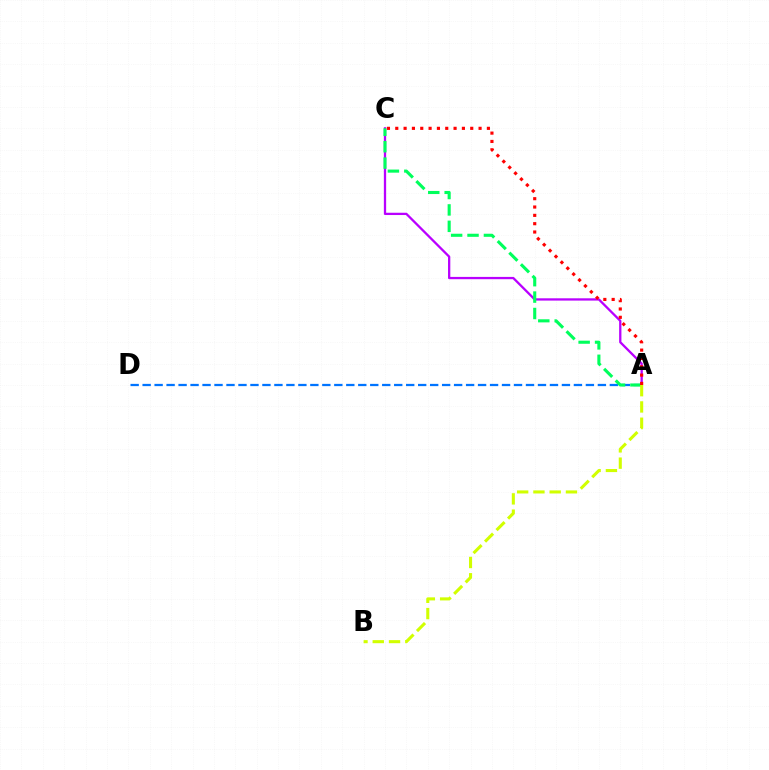{('A', 'C'): [{'color': '#b900ff', 'line_style': 'solid', 'thickness': 1.65}, {'color': '#00ff5c', 'line_style': 'dashed', 'thickness': 2.23}, {'color': '#ff0000', 'line_style': 'dotted', 'thickness': 2.26}], ('A', 'D'): [{'color': '#0074ff', 'line_style': 'dashed', 'thickness': 1.63}], ('A', 'B'): [{'color': '#d1ff00', 'line_style': 'dashed', 'thickness': 2.21}]}